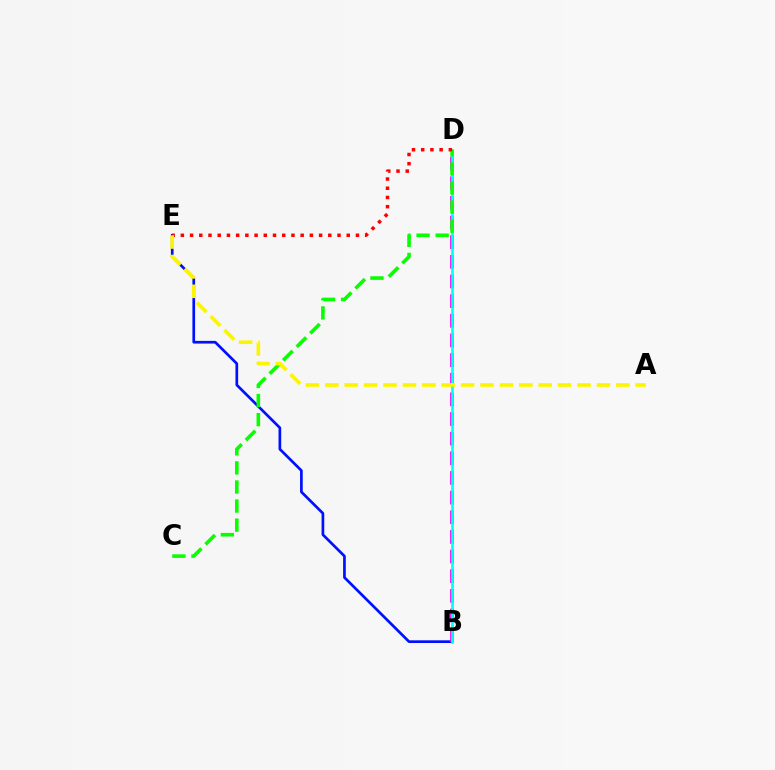{('B', 'E'): [{'color': '#0010ff', 'line_style': 'solid', 'thickness': 1.94}], ('B', 'D'): [{'color': '#ee00ff', 'line_style': 'dashed', 'thickness': 2.67}, {'color': '#00fff6', 'line_style': 'solid', 'thickness': 1.91}], ('C', 'D'): [{'color': '#08ff00', 'line_style': 'dashed', 'thickness': 2.59}], ('D', 'E'): [{'color': '#ff0000', 'line_style': 'dotted', 'thickness': 2.5}], ('A', 'E'): [{'color': '#fcf500', 'line_style': 'dashed', 'thickness': 2.64}]}